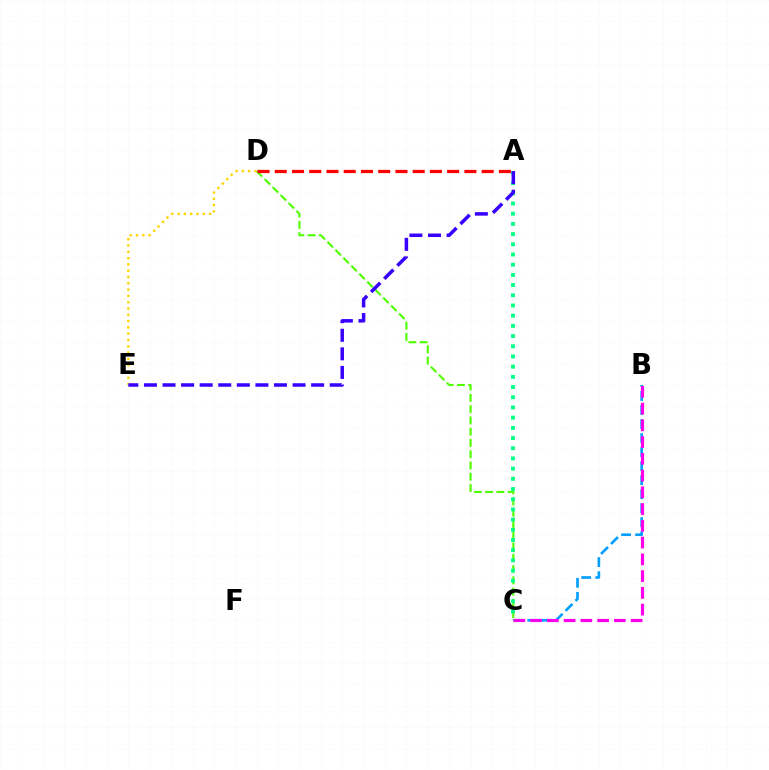{('B', 'C'): [{'color': '#009eff', 'line_style': 'dashed', 'thickness': 1.91}, {'color': '#ff00ed', 'line_style': 'dashed', 'thickness': 2.28}], ('C', 'D'): [{'color': '#4fff00', 'line_style': 'dashed', 'thickness': 1.53}], ('D', 'E'): [{'color': '#ffd500', 'line_style': 'dotted', 'thickness': 1.71}], ('A', 'C'): [{'color': '#00ff86', 'line_style': 'dotted', 'thickness': 2.77}], ('A', 'E'): [{'color': '#3700ff', 'line_style': 'dashed', 'thickness': 2.52}], ('A', 'D'): [{'color': '#ff0000', 'line_style': 'dashed', 'thickness': 2.34}]}